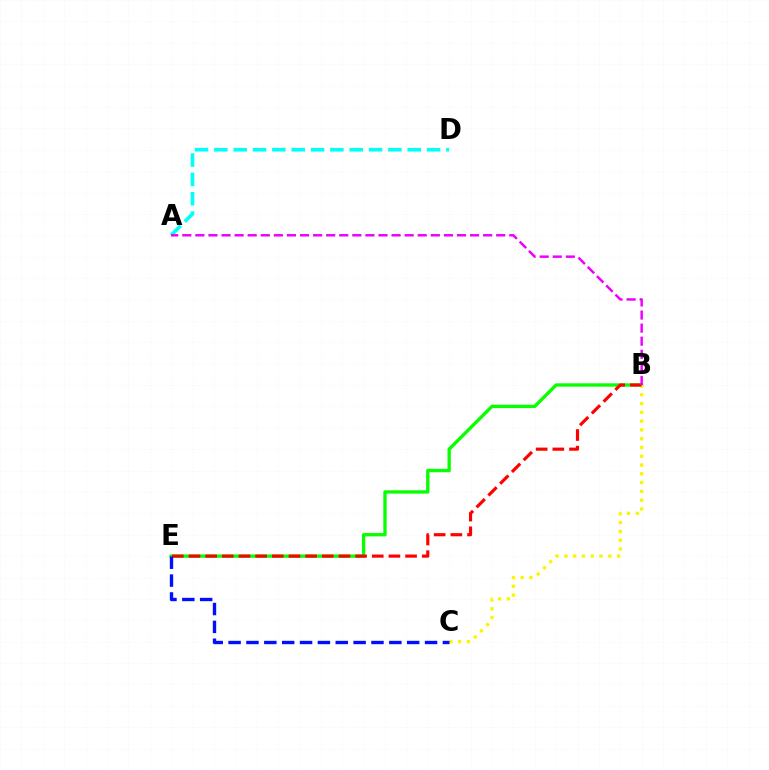{('A', 'D'): [{'color': '#00fff6', 'line_style': 'dashed', 'thickness': 2.63}], ('B', 'E'): [{'color': '#08ff00', 'line_style': 'solid', 'thickness': 2.4}, {'color': '#ff0000', 'line_style': 'dashed', 'thickness': 2.26}], ('B', 'C'): [{'color': '#fcf500', 'line_style': 'dotted', 'thickness': 2.39}], ('C', 'E'): [{'color': '#0010ff', 'line_style': 'dashed', 'thickness': 2.43}], ('A', 'B'): [{'color': '#ee00ff', 'line_style': 'dashed', 'thickness': 1.78}]}